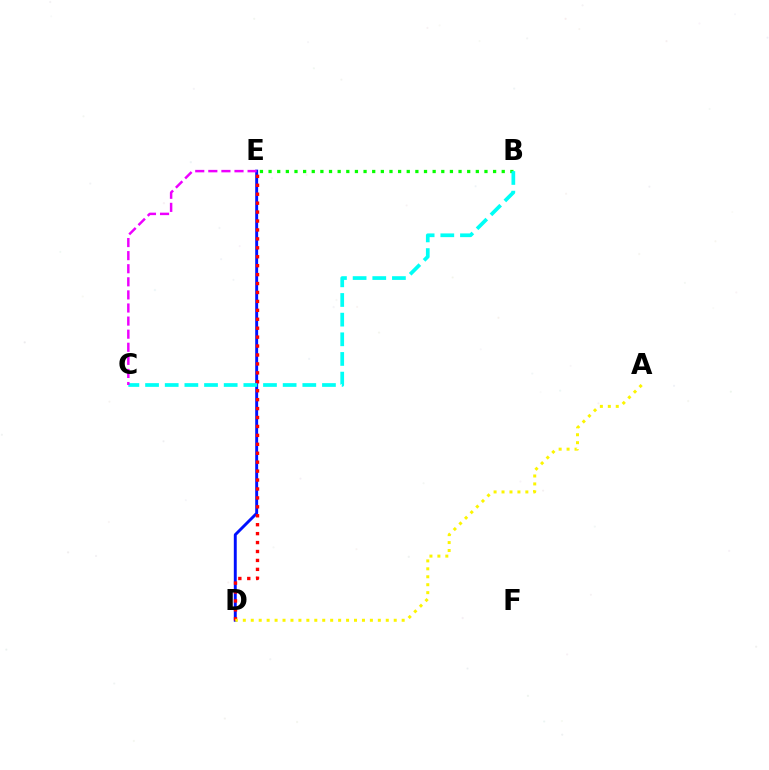{('D', 'E'): [{'color': '#0010ff', 'line_style': 'solid', 'thickness': 2.1}, {'color': '#ff0000', 'line_style': 'dotted', 'thickness': 2.43}], ('B', 'E'): [{'color': '#08ff00', 'line_style': 'dotted', 'thickness': 2.35}], ('A', 'D'): [{'color': '#fcf500', 'line_style': 'dotted', 'thickness': 2.16}], ('B', 'C'): [{'color': '#00fff6', 'line_style': 'dashed', 'thickness': 2.67}], ('C', 'E'): [{'color': '#ee00ff', 'line_style': 'dashed', 'thickness': 1.78}]}